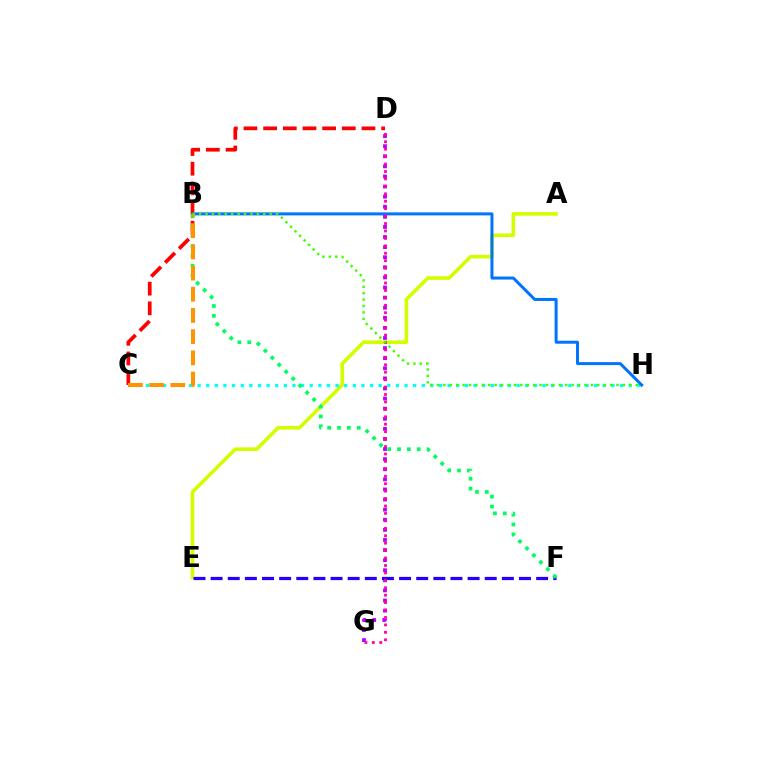{('A', 'E'): [{'color': '#d1ff00', 'line_style': 'solid', 'thickness': 2.59}], ('D', 'G'): [{'color': '#b900ff', 'line_style': 'dotted', 'thickness': 2.74}, {'color': '#ff00ac', 'line_style': 'dotted', 'thickness': 2.02}], ('E', 'F'): [{'color': '#2500ff', 'line_style': 'dashed', 'thickness': 2.33}], ('C', 'H'): [{'color': '#00fff6', 'line_style': 'dotted', 'thickness': 2.34}], ('C', 'D'): [{'color': '#ff0000', 'line_style': 'dashed', 'thickness': 2.67}], ('B', 'H'): [{'color': '#0074ff', 'line_style': 'solid', 'thickness': 2.16}, {'color': '#3dff00', 'line_style': 'dotted', 'thickness': 1.74}], ('B', 'F'): [{'color': '#00ff5c', 'line_style': 'dotted', 'thickness': 2.67}], ('B', 'C'): [{'color': '#ff9400', 'line_style': 'dashed', 'thickness': 2.88}]}